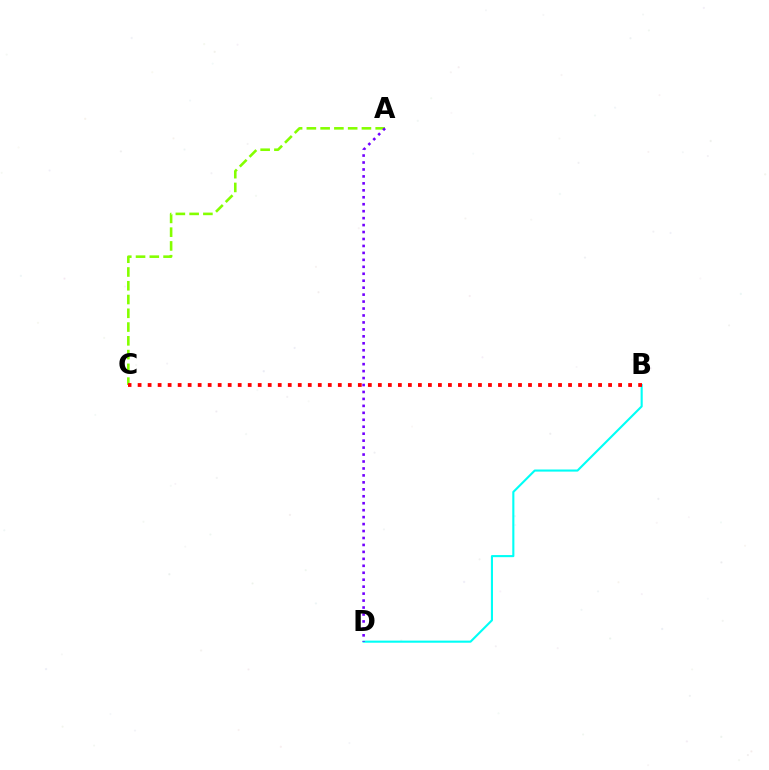{('A', 'C'): [{'color': '#84ff00', 'line_style': 'dashed', 'thickness': 1.87}], ('B', 'D'): [{'color': '#00fff6', 'line_style': 'solid', 'thickness': 1.52}], ('B', 'C'): [{'color': '#ff0000', 'line_style': 'dotted', 'thickness': 2.72}], ('A', 'D'): [{'color': '#7200ff', 'line_style': 'dotted', 'thickness': 1.89}]}